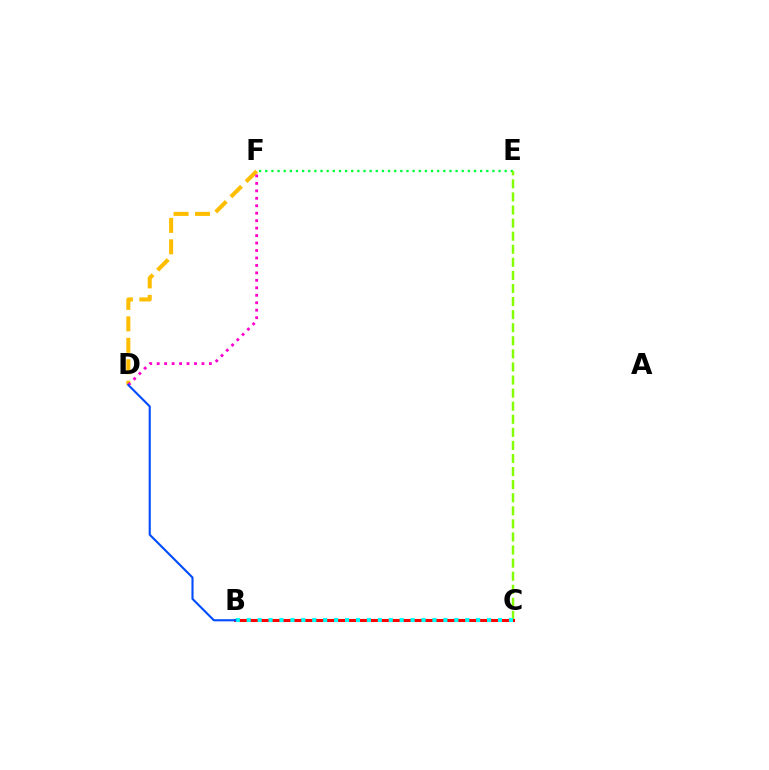{('B', 'C'): [{'color': '#7200ff', 'line_style': 'dashed', 'thickness': 2.13}, {'color': '#ff0000', 'line_style': 'solid', 'thickness': 2.2}, {'color': '#00fff6', 'line_style': 'dotted', 'thickness': 2.97}], ('D', 'F'): [{'color': '#ffbd00', 'line_style': 'dashed', 'thickness': 2.91}, {'color': '#ff00cf', 'line_style': 'dotted', 'thickness': 2.03}], ('E', 'F'): [{'color': '#00ff39', 'line_style': 'dotted', 'thickness': 1.67}], ('C', 'E'): [{'color': '#84ff00', 'line_style': 'dashed', 'thickness': 1.78}], ('B', 'D'): [{'color': '#004bff', 'line_style': 'solid', 'thickness': 1.52}]}